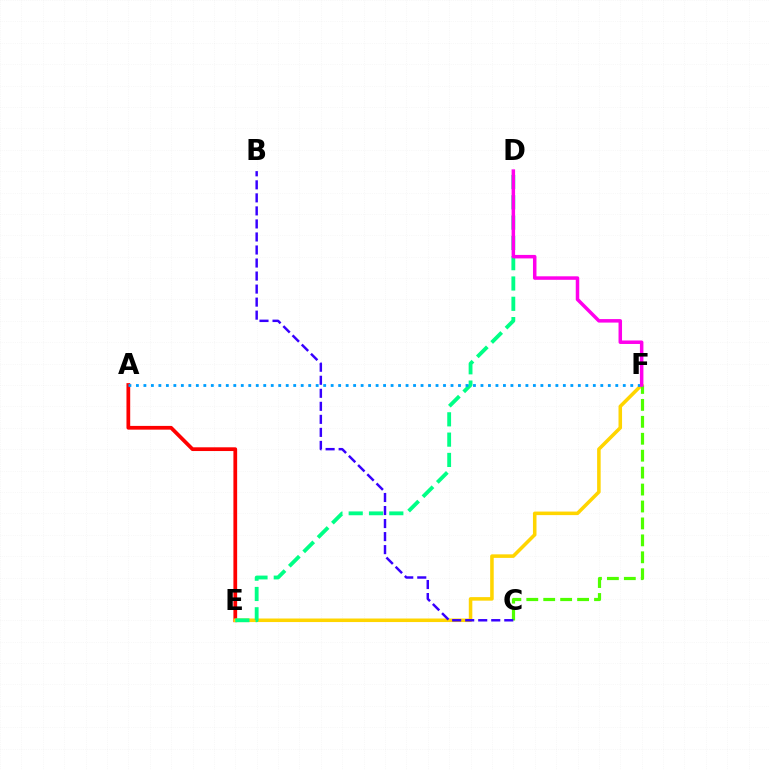{('A', 'E'): [{'color': '#ff0000', 'line_style': 'solid', 'thickness': 2.69}], ('E', 'F'): [{'color': '#ffd500', 'line_style': 'solid', 'thickness': 2.55}], ('D', 'E'): [{'color': '#00ff86', 'line_style': 'dashed', 'thickness': 2.76}], ('C', 'F'): [{'color': '#4fff00', 'line_style': 'dashed', 'thickness': 2.3}], ('A', 'F'): [{'color': '#009eff', 'line_style': 'dotted', 'thickness': 2.04}], ('D', 'F'): [{'color': '#ff00ed', 'line_style': 'solid', 'thickness': 2.52}], ('B', 'C'): [{'color': '#3700ff', 'line_style': 'dashed', 'thickness': 1.77}]}